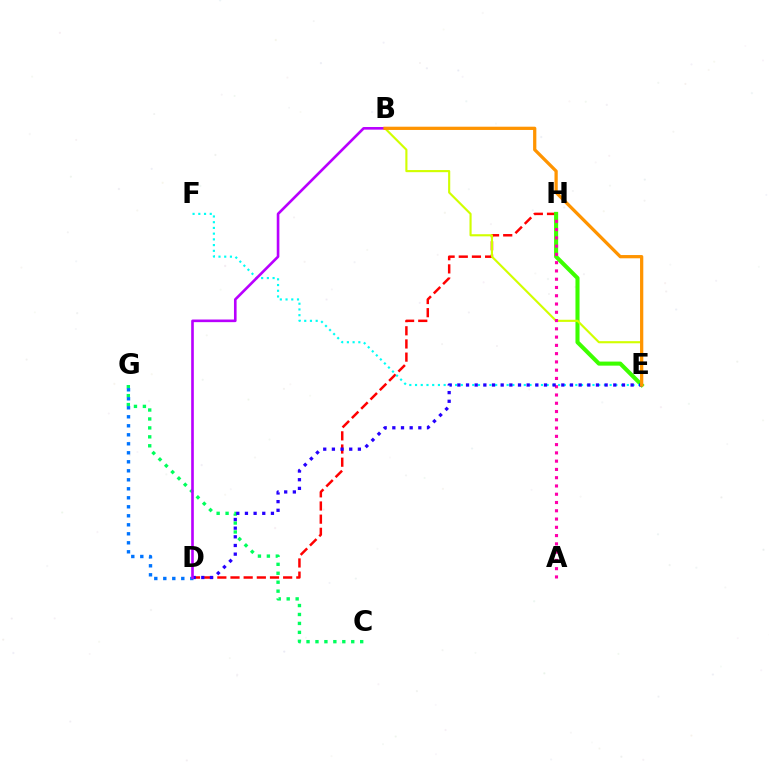{('D', 'H'): [{'color': '#ff0000', 'line_style': 'dashed', 'thickness': 1.79}], ('E', 'H'): [{'color': '#3dff00', 'line_style': 'solid', 'thickness': 2.93}], ('B', 'E'): [{'color': '#d1ff00', 'line_style': 'solid', 'thickness': 1.54}, {'color': '#ff9400', 'line_style': 'solid', 'thickness': 2.34}], ('A', 'H'): [{'color': '#ff00ac', 'line_style': 'dotted', 'thickness': 2.25}], ('E', 'F'): [{'color': '#00fff6', 'line_style': 'dotted', 'thickness': 1.56}], ('C', 'G'): [{'color': '#00ff5c', 'line_style': 'dotted', 'thickness': 2.43}], ('D', 'E'): [{'color': '#2500ff', 'line_style': 'dotted', 'thickness': 2.35}], ('D', 'G'): [{'color': '#0074ff', 'line_style': 'dotted', 'thickness': 2.45}], ('B', 'D'): [{'color': '#b900ff', 'line_style': 'solid', 'thickness': 1.89}]}